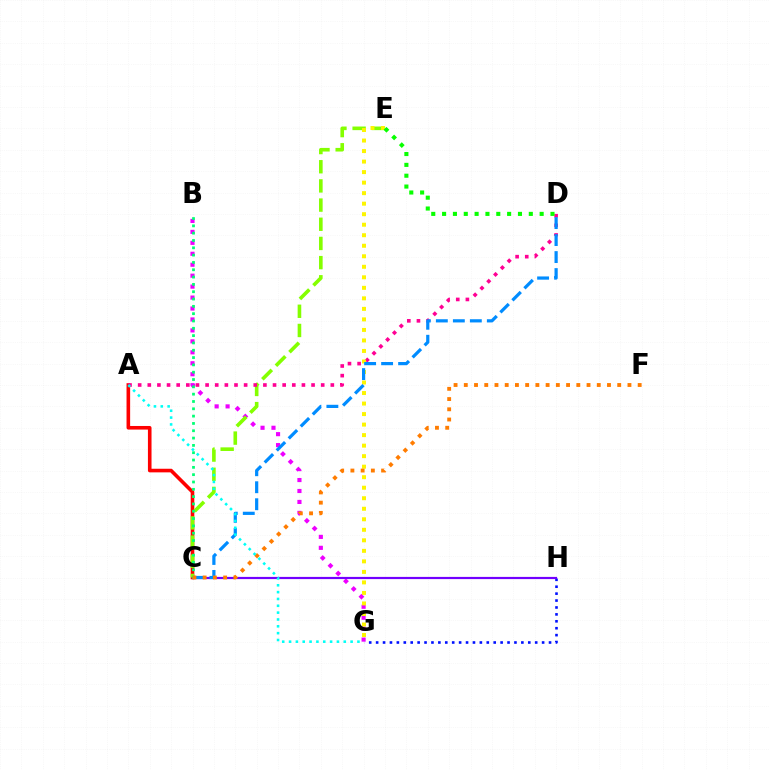{('A', 'C'): [{'color': '#ff0000', 'line_style': 'solid', 'thickness': 2.6}], ('G', 'H'): [{'color': '#0010ff', 'line_style': 'dotted', 'thickness': 1.88}], ('B', 'G'): [{'color': '#ee00ff', 'line_style': 'dotted', 'thickness': 2.97}], ('C', 'E'): [{'color': '#84ff00', 'line_style': 'dashed', 'thickness': 2.6}], ('C', 'H'): [{'color': '#7200ff', 'line_style': 'solid', 'thickness': 1.58}], ('A', 'D'): [{'color': '#ff0094', 'line_style': 'dotted', 'thickness': 2.62}], ('E', 'G'): [{'color': '#fcf500', 'line_style': 'dotted', 'thickness': 2.86}], ('C', 'D'): [{'color': '#008cff', 'line_style': 'dashed', 'thickness': 2.31}], ('B', 'C'): [{'color': '#00ff74', 'line_style': 'dotted', 'thickness': 1.99}], ('C', 'F'): [{'color': '#ff7c00', 'line_style': 'dotted', 'thickness': 2.78}], ('A', 'G'): [{'color': '#00fff6', 'line_style': 'dotted', 'thickness': 1.86}], ('D', 'E'): [{'color': '#08ff00', 'line_style': 'dotted', 'thickness': 2.95}]}